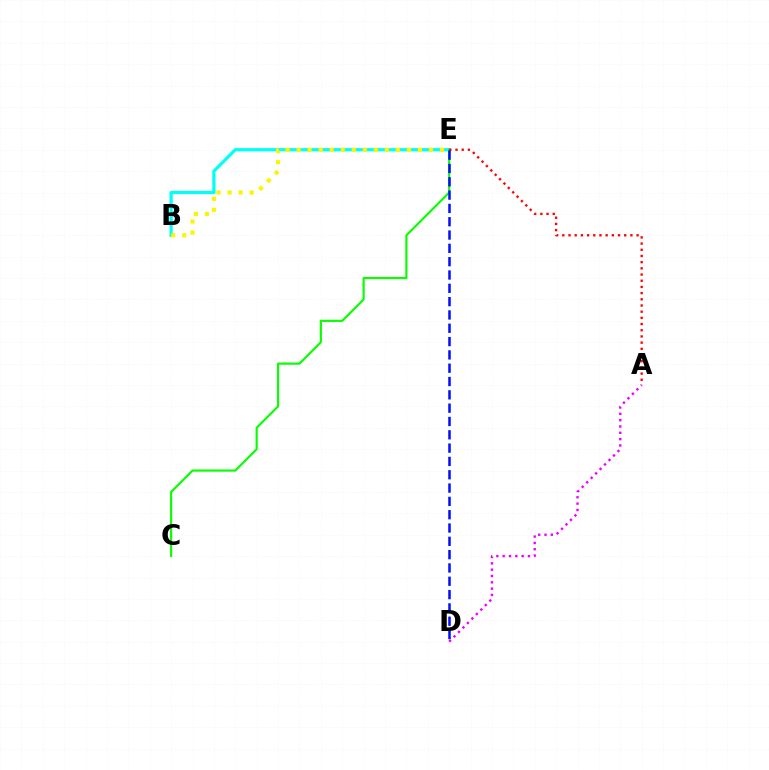{('B', 'E'): [{'color': '#00fff6', 'line_style': 'solid', 'thickness': 2.33}, {'color': '#fcf500', 'line_style': 'dotted', 'thickness': 3.0}], ('C', 'E'): [{'color': '#08ff00', 'line_style': 'solid', 'thickness': 1.55}], ('A', 'E'): [{'color': '#ff0000', 'line_style': 'dotted', 'thickness': 1.68}], ('A', 'D'): [{'color': '#ee00ff', 'line_style': 'dotted', 'thickness': 1.72}], ('D', 'E'): [{'color': '#0010ff', 'line_style': 'dashed', 'thickness': 1.81}]}